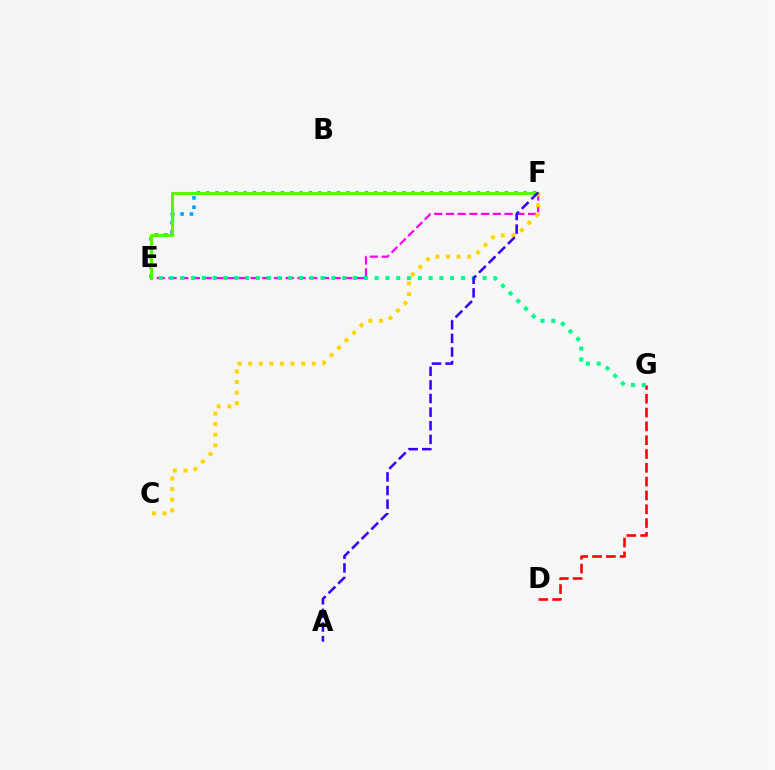{('E', 'F'): [{'color': '#ff00ed', 'line_style': 'dashed', 'thickness': 1.59}, {'color': '#009eff', 'line_style': 'dotted', 'thickness': 2.54}, {'color': '#4fff00', 'line_style': 'solid', 'thickness': 2.21}], ('D', 'G'): [{'color': '#ff0000', 'line_style': 'dashed', 'thickness': 1.88}], ('C', 'F'): [{'color': '#ffd500', 'line_style': 'dotted', 'thickness': 2.88}], ('E', 'G'): [{'color': '#00ff86', 'line_style': 'dotted', 'thickness': 2.93}], ('A', 'F'): [{'color': '#3700ff', 'line_style': 'dashed', 'thickness': 1.85}]}